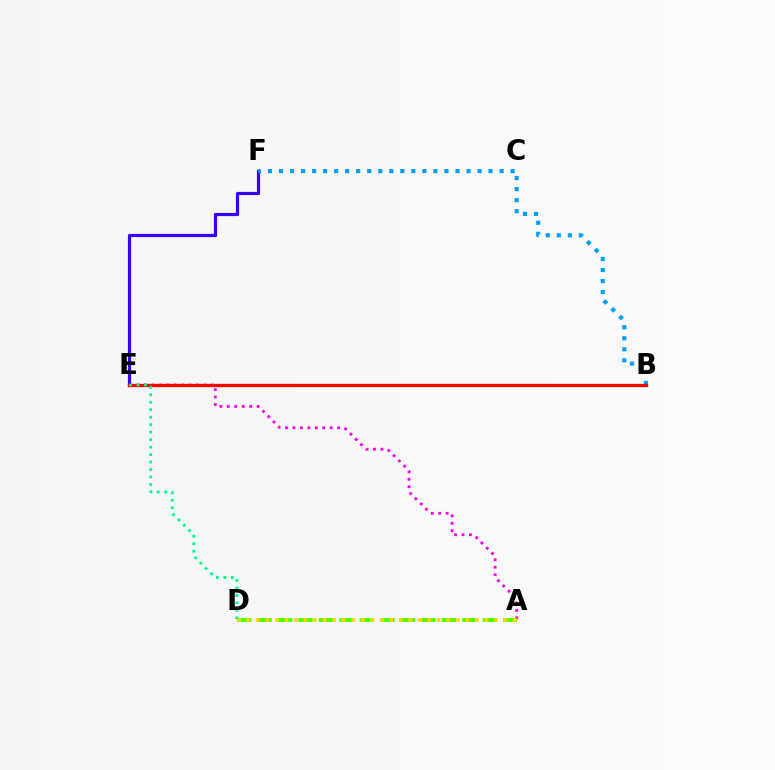{('A', 'E'): [{'color': '#ff00ed', 'line_style': 'dotted', 'thickness': 2.02}], ('E', 'F'): [{'color': '#3700ff', 'line_style': 'solid', 'thickness': 2.29}], ('A', 'D'): [{'color': '#4fff00', 'line_style': 'dashed', 'thickness': 2.78}, {'color': '#ffd500', 'line_style': 'dotted', 'thickness': 2.59}], ('B', 'F'): [{'color': '#009eff', 'line_style': 'dotted', 'thickness': 3.0}], ('B', 'E'): [{'color': '#ff0000', 'line_style': 'solid', 'thickness': 2.38}], ('D', 'E'): [{'color': '#00ff86', 'line_style': 'dotted', 'thickness': 2.03}]}